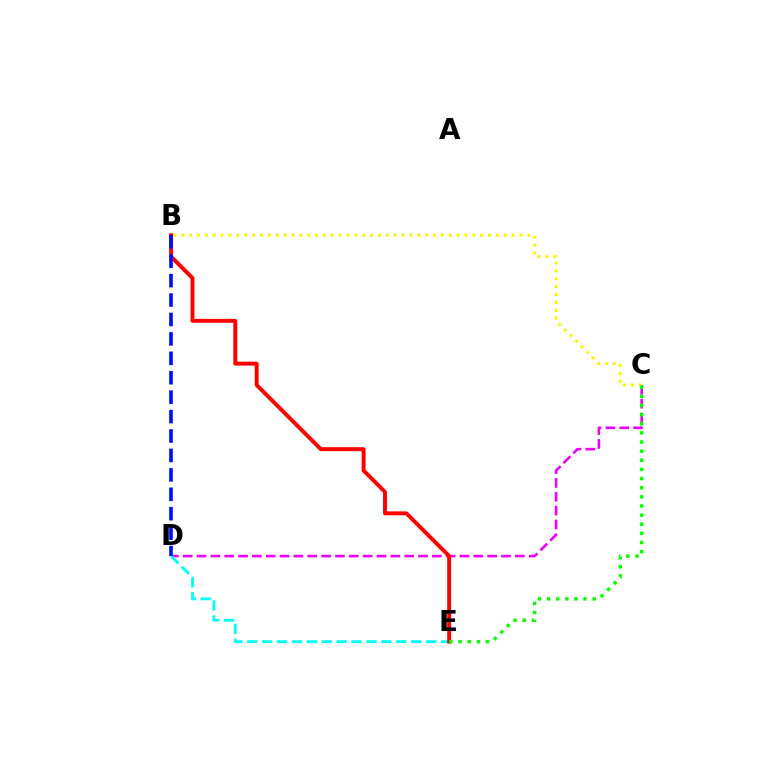{('C', 'D'): [{'color': '#ee00ff', 'line_style': 'dashed', 'thickness': 1.88}], ('D', 'E'): [{'color': '#00fff6', 'line_style': 'dashed', 'thickness': 2.02}], ('B', 'C'): [{'color': '#fcf500', 'line_style': 'dotted', 'thickness': 2.14}], ('B', 'E'): [{'color': '#ff0000', 'line_style': 'solid', 'thickness': 2.82}], ('B', 'D'): [{'color': '#0010ff', 'line_style': 'dashed', 'thickness': 2.64}], ('C', 'E'): [{'color': '#08ff00', 'line_style': 'dotted', 'thickness': 2.48}]}